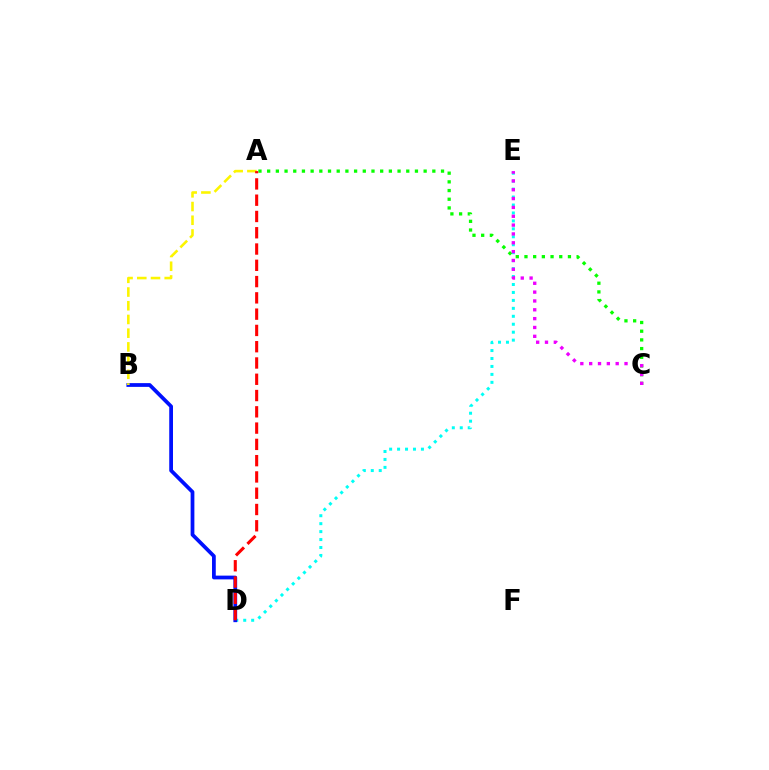{('D', 'E'): [{'color': '#00fff6', 'line_style': 'dotted', 'thickness': 2.16}], ('B', 'D'): [{'color': '#0010ff', 'line_style': 'solid', 'thickness': 2.7}], ('A', 'C'): [{'color': '#08ff00', 'line_style': 'dotted', 'thickness': 2.36}], ('A', 'B'): [{'color': '#fcf500', 'line_style': 'dashed', 'thickness': 1.86}], ('A', 'D'): [{'color': '#ff0000', 'line_style': 'dashed', 'thickness': 2.21}], ('C', 'E'): [{'color': '#ee00ff', 'line_style': 'dotted', 'thickness': 2.4}]}